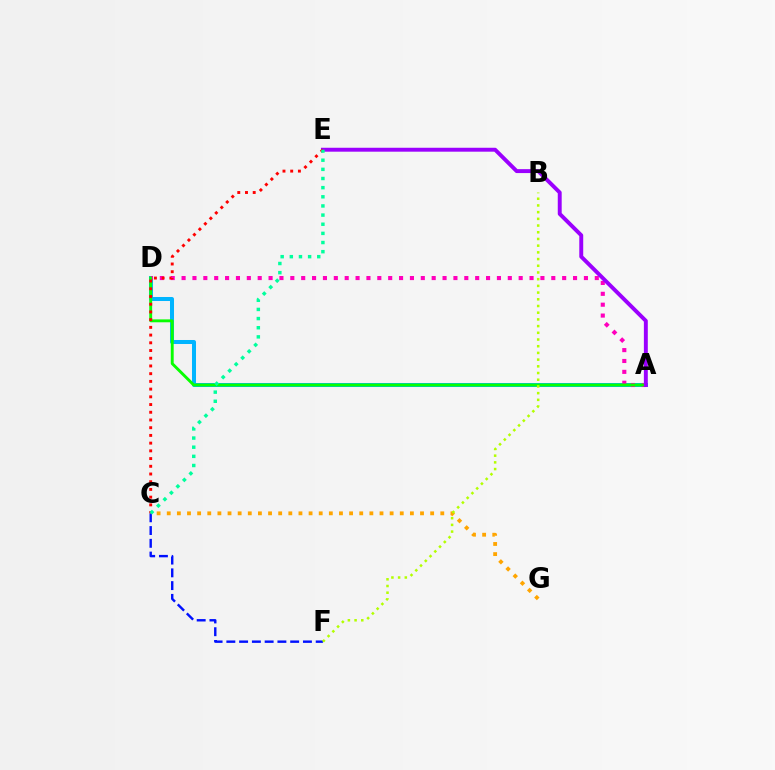{('A', 'D'): [{'color': '#00b5ff', 'line_style': 'solid', 'thickness': 2.89}, {'color': '#ff00bd', 'line_style': 'dotted', 'thickness': 2.95}, {'color': '#08ff00', 'line_style': 'solid', 'thickness': 2.09}], ('C', 'F'): [{'color': '#0010ff', 'line_style': 'dashed', 'thickness': 1.73}], ('C', 'G'): [{'color': '#ffa500', 'line_style': 'dotted', 'thickness': 2.75}], ('A', 'E'): [{'color': '#9b00ff', 'line_style': 'solid', 'thickness': 2.82}], ('C', 'E'): [{'color': '#ff0000', 'line_style': 'dotted', 'thickness': 2.1}, {'color': '#00ff9d', 'line_style': 'dotted', 'thickness': 2.49}], ('B', 'F'): [{'color': '#b3ff00', 'line_style': 'dotted', 'thickness': 1.82}]}